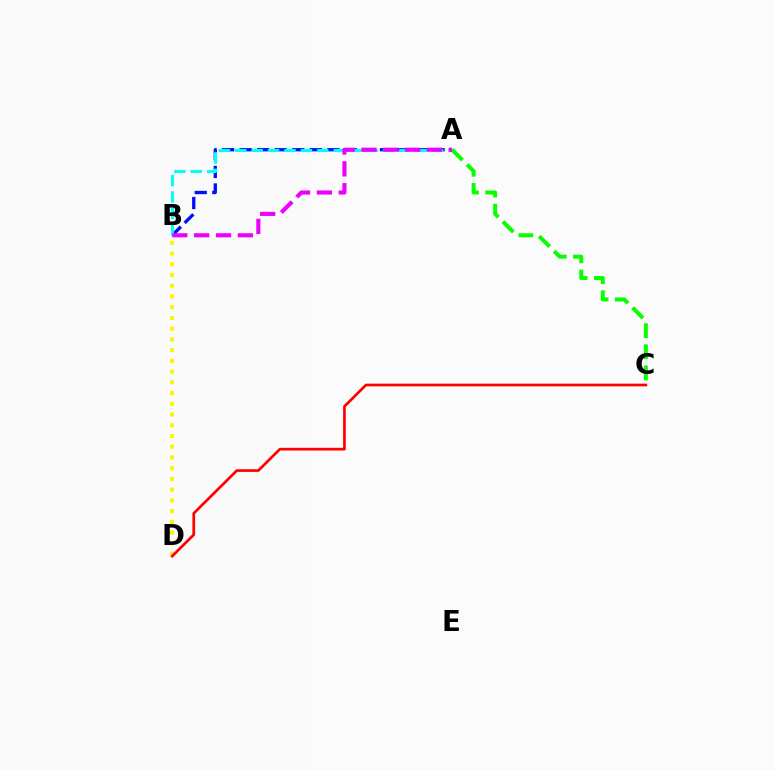{('A', 'B'): [{'color': '#0010ff', 'line_style': 'dashed', 'thickness': 2.38}, {'color': '#00fff6', 'line_style': 'dashed', 'thickness': 2.23}, {'color': '#ee00ff', 'line_style': 'dashed', 'thickness': 2.97}], ('A', 'C'): [{'color': '#08ff00', 'line_style': 'dashed', 'thickness': 2.87}], ('B', 'D'): [{'color': '#fcf500', 'line_style': 'dotted', 'thickness': 2.91}], ('C', 'D'): [{'color': '#ff0000', 'line_style': 'solid', 'thickness': 1.94}]}